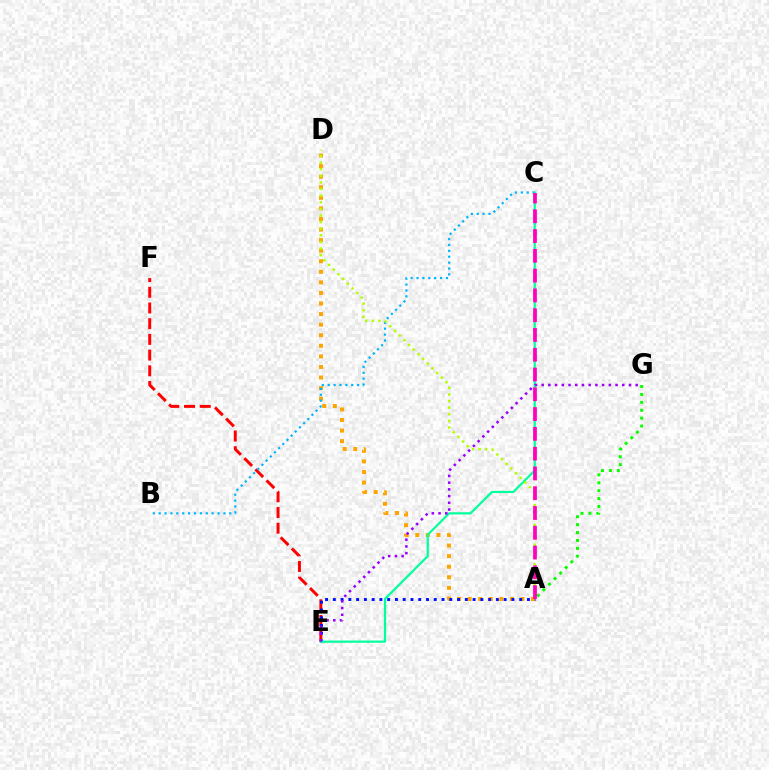{('E', 'F'): [{'color': '#ff0000', 'line_style': 'dashed', 'thickness': 2.13}], ('A', 'G'): [{'color': '#08ff00', 'line_style': 'dotted', 'thickness': 2.15}], ('A', 'D'): [{'color': '#ffa500', 'line_style': 'dotted', 'thickness': 2.87}, {'color': '#b3ff00', 'line_style': 'dotted', 'thickness': 1.8}], ('A', 'E'): [{'color': '#0010ff', 'line_style': 'dotted', 'thickness': 2.11}], ('B', 'C'): [{'color': '#00b5ff', 'line_style': 'dotted', 'thickness': 1.6}], ('C', 'E'): [{'color': '#00ff9d', 'line_style': 'solid', 'thickness': 1.58}], ('E', 'G'): [{'color': '#9b00ff', 'line_style': 'dotted', 'thickness': 1.82}], ('A', 'C'): [{'color': '#ff00bd', 'line_style': 'dashed', 'thickness': 2.69}]}